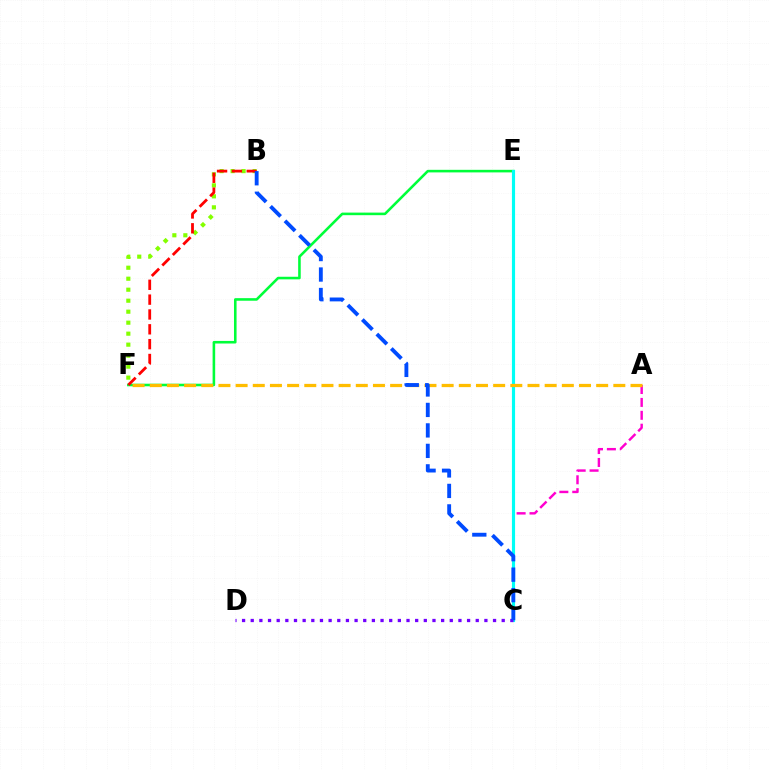{('E', 'F'): [{'color': '#00ff39', 'line_style': 'solid', 'thickness': 1.86}], ('A', 'C'): [{'color': '#ff00cf', 'line_style': 'dashed', 'thickness': 1.75}], ('C', 'E'): [{'color': '#00fff6', 'line_style': 'solid', 'thickness': 2.26}], ('A', 'F'): [{'color': '#ffbd00', 'line_style': 'dashed', 'thickness': 2.33}], ('C', 'D'): [{'color': '#7200ff', 'line_style': 'dotted', 'thickness': 2.35}], ('B', 'F'): [{'color': '#84ff00', 'line_style': 'dotted', 'thickness': 2.99}, {'color': '#ff0000', 'line_style': 'dashed', 'thickness': 2.02}], ('B', 'C'): [{'color': '#004bff', 'line_style': 'dashed', 'thickness': 2.78}]}